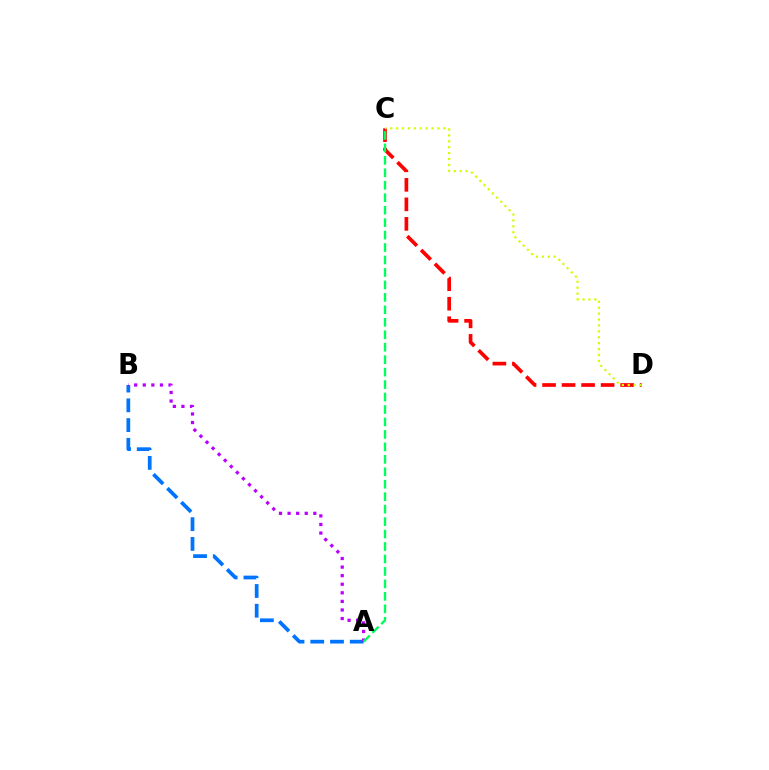{('A', 'B'): [{'color': '#0074ff', 'line_style': 'dashed', 'thickness': 2.68}, {'color': '#b900ff', 'line_style': 'dotted', 'thickness': 2.33}], ('C', 'D'): [{'color': '#ff0000', 'line_style': 'dashed', 'thickness': 2.65}, {'color': '#d1ff00', 'line_style': 'dotted', 'thickness': 1.61}], ('A', 'C'): [{'color': '#00ff5c', 'line_style': 'dashed', 'thickness': 1.69}]}